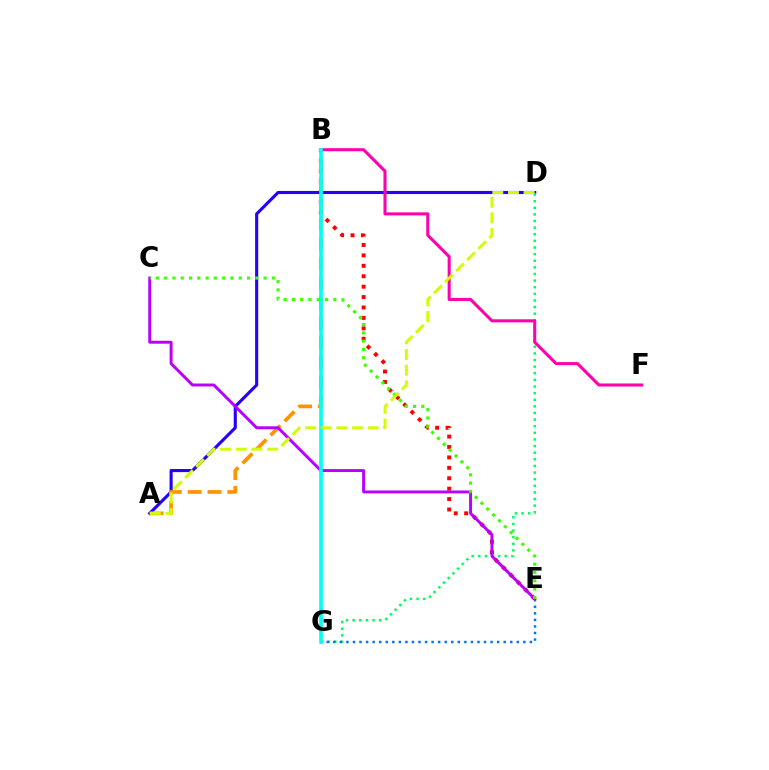{('B', 'E'): [{'color': '#ff0000', 'line_style': 'dotted', 'thickness': 2.83}], ('A', 'D'): [{'color': '#2500ff', 'line_style': 'solid', 'thickness': 2.24}, {'color': '#d1ff00', 'line_style': 'dashed', 'thickness': 2.13}], ('D', 'G'): [{'color': '#00ff5c', 'line_style': 'dotted', 'thickness': 1.8}], ('B', 'F'): [{'color': '#ff00ac', 'line_style': 'solid', 'thickness': 2.19}], ('A', 'B'): [{'color': '#ff9400', 'line_style': 'dashed', 'thickness': 2.69}], ('E', 'G'): [{'color': '#0074ff', 'line_style': 'dotted', 'thickness': 1.78}], ('C', 'E'): [{'color': '#b900ff', 'line_style': 'solid', 'thickness': 2.12}, {'color': '#3dff00', 'line_style': 'dotted', 'thickness': 2.25}], ('B', 'G'): [{'color': '#00fff6', 'line_style': 'solid', 'thickness': 2.63}]}